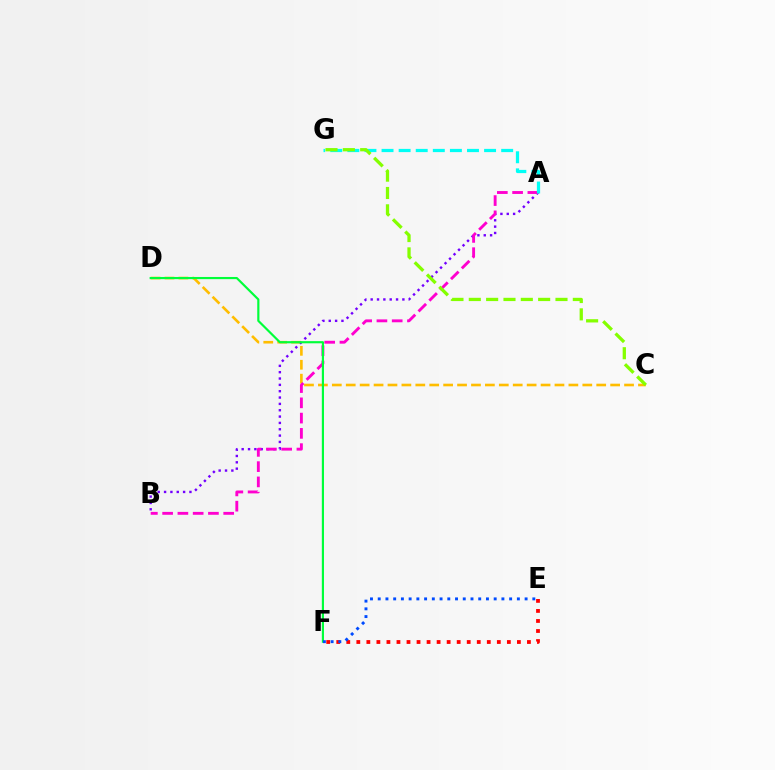{('C', 'D'): [{'color': '#ffbd00', 'line_style': 'dashed', 'thickness': 1.89}], ('A', 'B'): [{'color': '#7200ff', 'line_style': 'dotted', 'thickness': 1.72}, {'color': '#ff00cf', 'line_style': 'dashed', 'thickness': 2.07}], ('E', 'F'): [{'color': '#ff0000', 'line_style': 'dotted', 'thickness': 2.73}, {'color': '#004bff', 'line_style': 'dotted', 'thickness': 2.1}], ('A', 'G'): [{'color': '#00fff6', 'line_style': 'dashed', 'thickness': 2.32}], ('D', 'F'): [{'color': '#00ff39', 'line_style': 'solid', 'thickness': 1.56}], ('C', 'G'): [{'color': '#84ff00', 'line_style': 'dashed', 'thickness': 2.36}]}